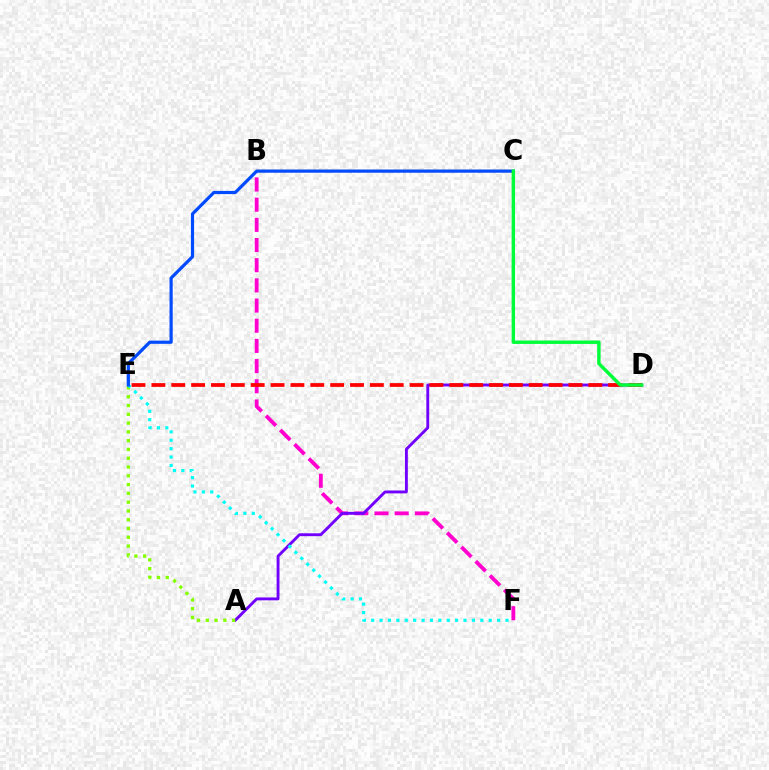{('B', 'F'): [{'color': '#ff00cf', 'line_style': 'dashed', 'thickness': 2.74}], ('A', 'D'): [{'color': '#7200ff', 'line_style': 'solid', 'thickness': 2.07}], ('A', 'E'): [{'color': '#84ff00', 'line_style': 'dotted', 'thickness': 2.39}], ('E', 'F'): [{'color': '#00fff6', 'line_style': 'dotted', 'thickness': 2.28}], ('B', 'C'): [{'color': '#ffbd00', 'line_style': 'solid', 'thickness': 1.62}], ('C', 'E'): [{'color': '#004bff', 'line_style': 'solid', 'thickness': 2.3}], ('D', 'E'): [{'color': '#ff0000', 'line_style': 'dashed', 'thickness': 2.7}], ('C', 'D'): [{'color': '#00ff39', 'line_style': 'solid', 'thickness': 2.46}]}